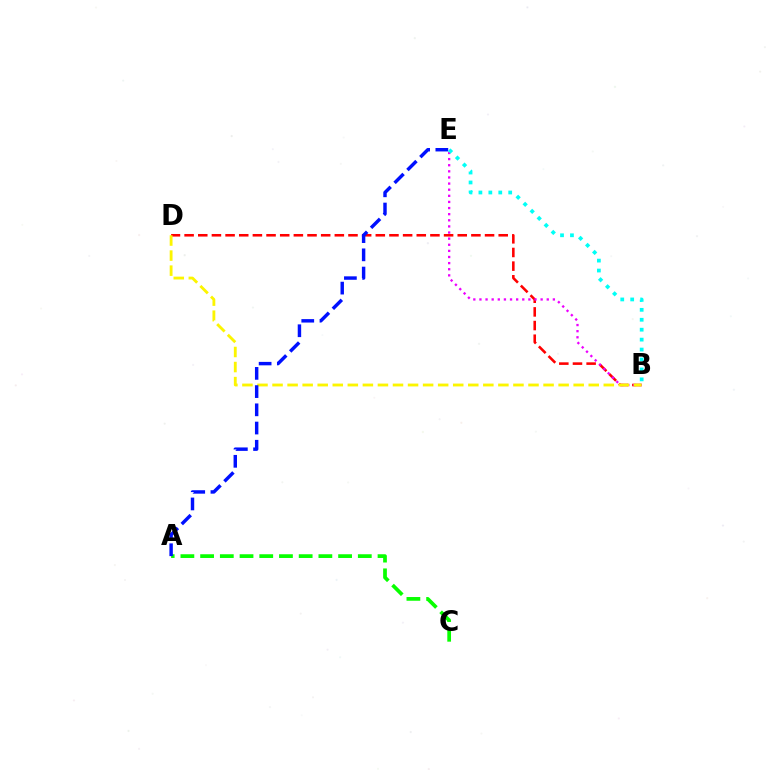{('B', 'D'): [{'color': '#ff0000', 'line_style': 'dashed', 'thickness': 1.86}, {'color': '#fcf500', 'line_style': 'dashed', 'thickness': 2.05}], ('B', 'E'): [{'color': '#ee00ff', 'line_style': 'dotted', 'thickness': 1.66}, {'color': '#00fff6', 'line_style': 'dotted', 'thickness': 2.7}], ('A', 'C'): [{'color': '#08ff00', 'line_style': 'dashed', 'thickness': 2.68}], ('A', 'E'): [{'color': '#0010ff', 'line_style': 'dashed', 'thickness': 2.48}]}